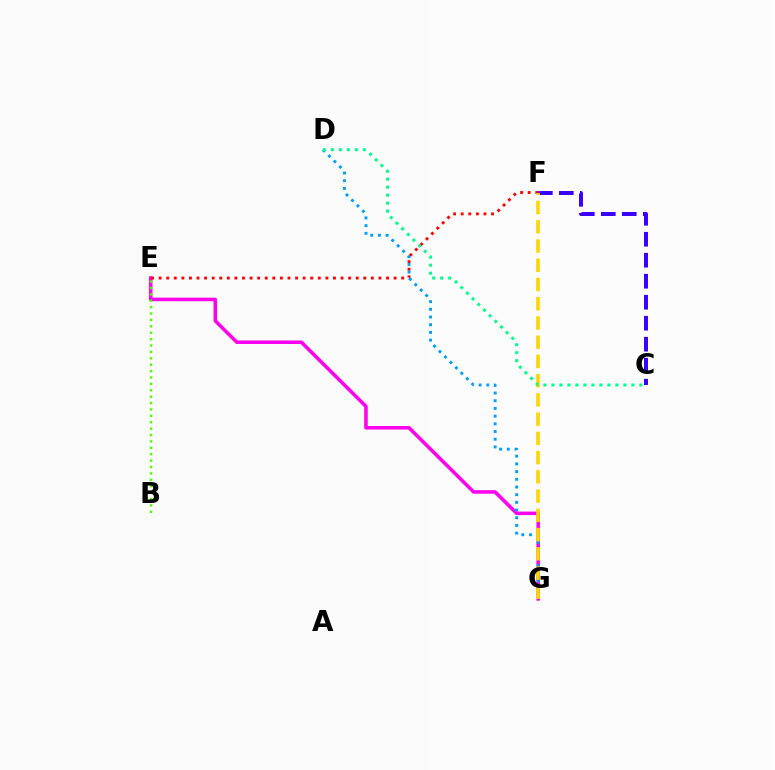{('E', 'G'): [{'color': '#ff00ed', 'line_style': 'solid', 'thickness': 2.55}], ('E', 'F'): [{'color': '#ff0000', 'line_style': 'dotted', 'thickness': 2.06}], ('D', 'G'): [{'color': '#009eff', 'line_style': 'dotted', 'thickness': 2.09}], ('C', 'F'): [{'color': '#3700ff', 'line_style': 'dashed', 'thickness': 2.85}], ('F', 'G'): [{'color': '#ffd500', 'line_style': 'dashed', 'thickness': 2.61}], ('C', 'D'): [{'color': '#00ff86', 'line_style': 'dotted', 'thickness': 2.17}], ('B', 'E'): [{'color': '#4fff00', 'line_style': 'dotted', 'thickness': 1.74}]}